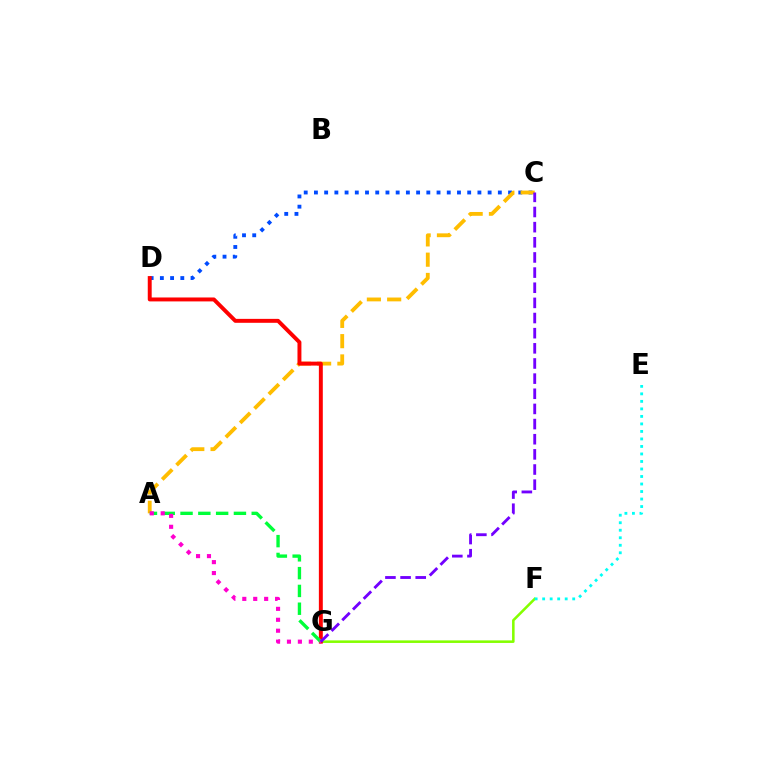{('C', 'D'): [{'color': '#004bff', 'line_style': 'dotted', 'thickness': 2.78}], ('A', 'C'): [{'color': '#ffbd00', 'line_style': 'dashed', 'thickness': 2.76}], ('F', 'G'): [{'color': '#84ff00', 'line_style': 'solid', 'thickness': 1.84}], ('D', 'G'): [{'color': '#ff0000', 'line_style': 'solid', 'thickness': 2.83}], ('E', 'F'): [{'color': '#00fff6', 'line_style': 'dotted', 'thickness': 2.04}], ('A', 'G'): [{'color': '#00ff39', 'line_style': 'dashed', 'thickness': 2.42}, {'color': '#ff00cf', 'line_style': 'dotted', 'thickness': 2.97}], ('C', 'G'): [{'color': '#7200ff', 'line_style': 'dashed', 'thickness': 2.06}]}